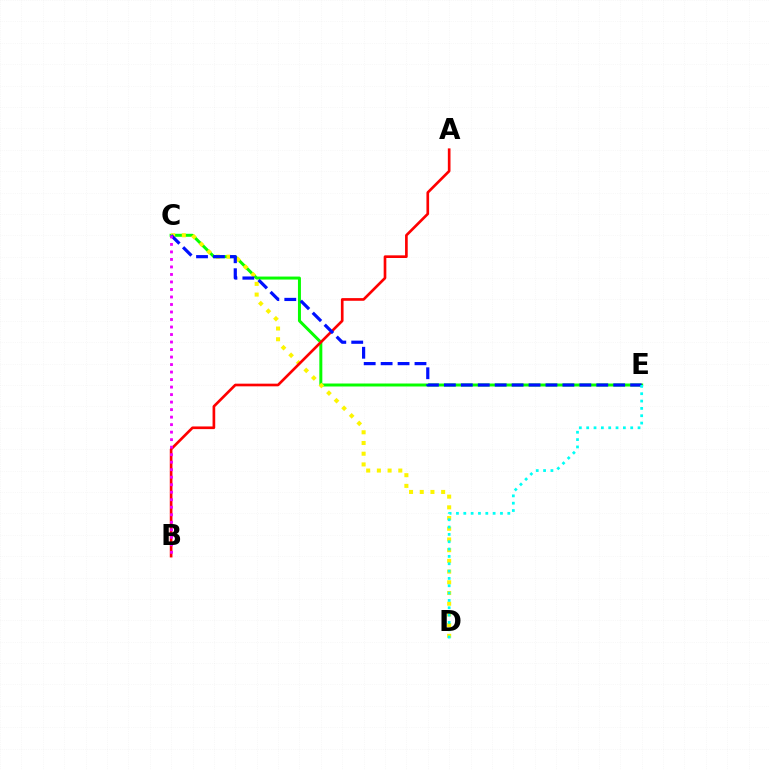{('C', 'E'): [{'color': '#08ff00', 'line_style': 'solid', 'thickness': 2.15}, {'color': '#0010ff', 'line_style': 'dashed', 'thickness': 2.3}], ('C', 'D'): [{'color': '#fcf500', 'line_style': 'dotted', 'thickness': 2.91}], ('A', 'B'): [{'color': '#ff0000', 'line_style': 'solid', 'thickness': 1.92}], ('D', 'E'): [{'color': '#00fff6', 'line_style': 'dotted', 'thickness': 1.99}], ('B', 'C'): [{'color': '#ee00ff', 'line_style': 'dotted', 'thickness': 2.04}]}